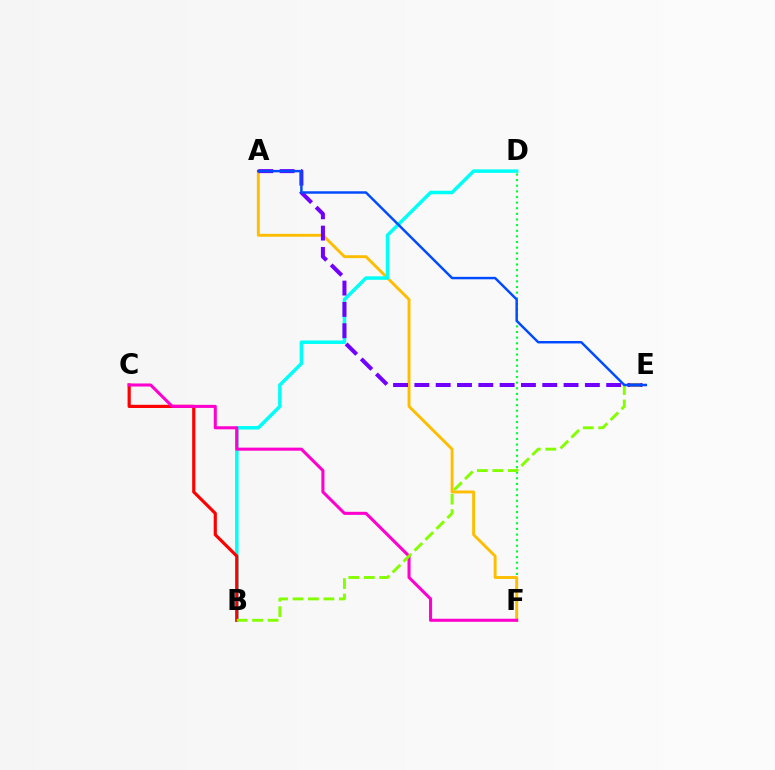{('D', 'F'): [{'color': '#00ff39', 'line_style': 'dotted', 'thickness': 1.53}], ('A', 'F'): [{'color': '#ffbd00', 'line_style': 'solid', 'thickness': 2.09}], ('B', 'D'): [{'color': '#00fff6', 'line_style': 'solid', 'thickness': 2.51}], ('B', 'C'): [{'color': '#ff0000', 'line_style': 'solid', 'thickness': 2.28}], ('C', 'F'): [{'color': '#ff00cf', 'line_style': 'solid', 'thickness': 2.2}], ('A', 'E'): [{'color': '#7200ff', 'line_style': 'dashed', 'thickness': 2.9}, {'color': '#004bff', 'line_style': 'solid', 'thickness': 1.77}], ('B', 'E'): [{'color': '#84ff00', 'line_style': 'dashed', 'thickness': 2.1}]}